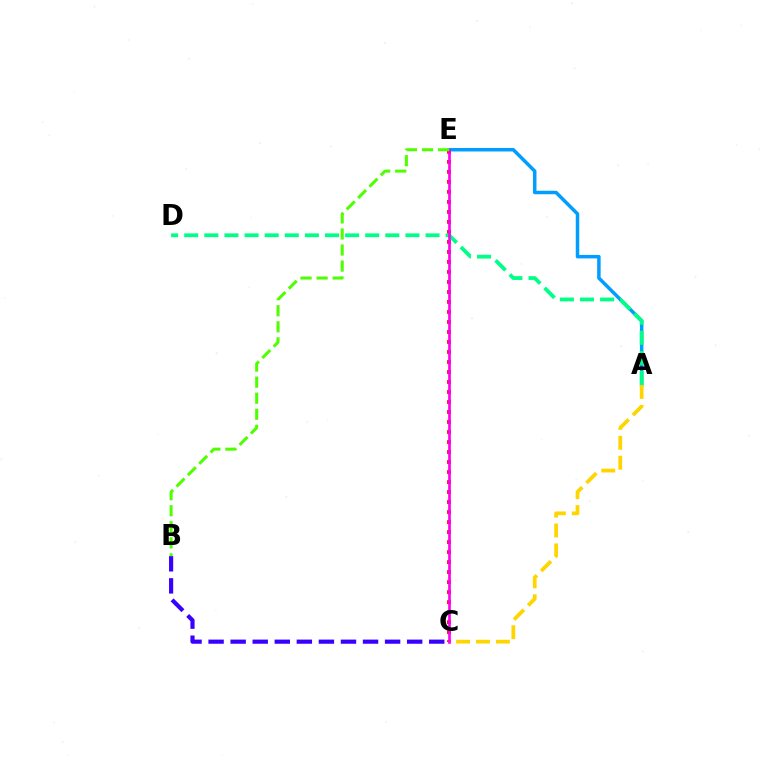{('A', 'E'): [{'color': '#009eff', 'line_style': 'solid', 'thickness': 2.51}], ('C', 'E'): [{'color': '#ff0000', 'line_style': 'dotted', 'thickness': 2.72}, {'color': '#ff00ed', 'line_style': 'solid', 'thickness': 1.91}], ('A', 'D'): [{'color': '#00ff86', 'line_style': 'dashed', 'thickness': 2.73}], ('B', 'C'): [{'color': '#3700ff', 'line_style': 'dashed', 'thickness': 3.0}], ('A', 'C'): [{'color': '#ffd500', 'line_style': 'dashed', 'thickness': 2.7}], ('B', 'E'): [{'color': '#4fff00', 'line_style': 'dashed', 'thickness': 2.18}]}